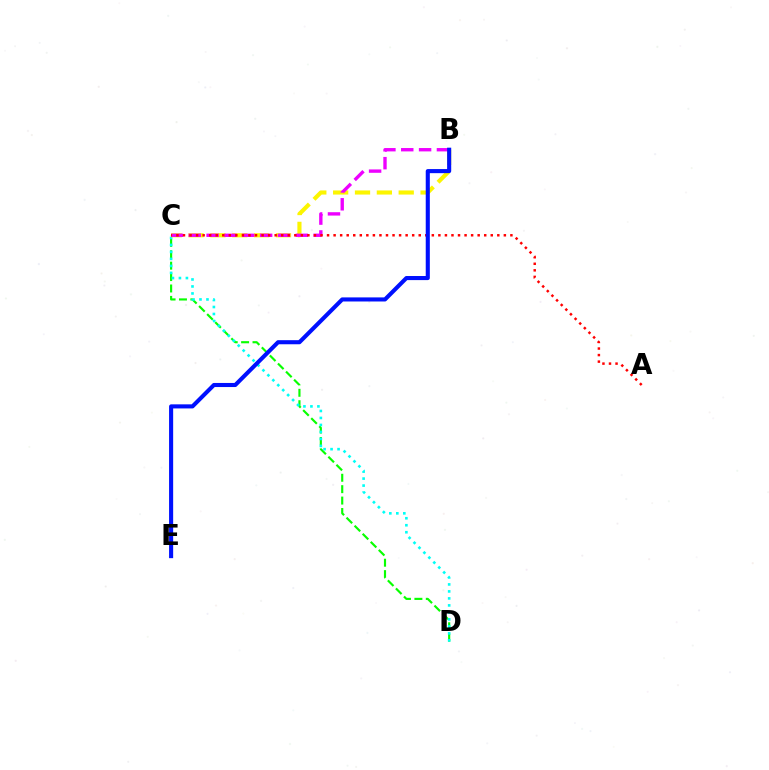{('C', 'D'): [{'color': '#08ff00', 'line_style': 'dashed', 'thickness': 1.55}, {'color': '#00fff6', 'line_style': 'dotted', 'thickness': 1.9}], ('B', 'C'): [{'color': '#fcf500', 'line_style': 'dashed', 'thickness': 2.97}, {'color': '#ee00ff', 'line_style': 'dashed', 'thickness': 2.42}], ('A', 'C'): [{'color': '#ff0000', 'line_style': 'dotted', 'thickness': 1.78}], ('B', 'E'): [{'color': '#0010ff', 'line_style': 'solid', 'thickness': 2.94}]}